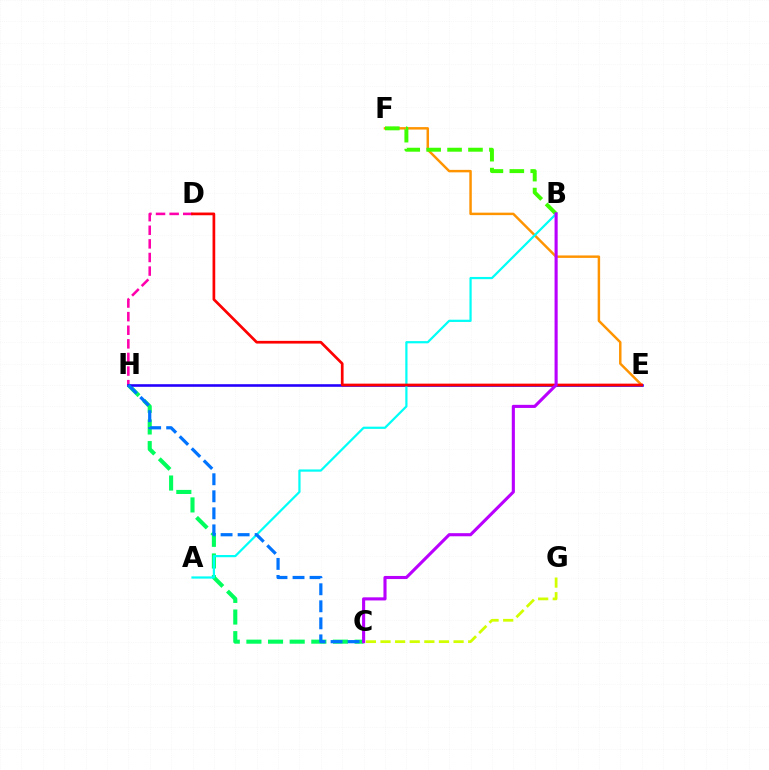{('D', 'H'): [{'color': '#ff00ac', 'line_style': 'dashed', 'thickness': 1.85}], ('E', 'F'): [{'color': '#ff9400', 'line_style': 'solid', 'thickness': 1.78}], ('C', 'H'): [{'color': '#00ff5c', 'line_style': 'dashed', 'thickness': 2.94}, {'color': '#0074ff', 'line_style': 'dashed', 'thickness': 2.31}], ('B', 'F'): [{'color': '#3dff00', 'line_style': 'dashed', 'thickness': 2.84}], ('E', 'H'): [{'color': '#2500ff', 'line_style': 'solid', 'thickness': 1.87}], ('A', 'B'): [{'color': '#00fff6', 'line_style': 'solid', 'thickness': 1.6}], ('C', 'G'): [{'color': '#d1ff00', 'line_style': 'dashed', 'thickness': 1.99}], ('D', 'E'): [{'color': '#ff0000', 'line_style': 'solid', 'thickness': 1.95}], ('B', 'C'): [{'color': '#b900ff', 'line_style': 'solid', 'thickness': 2.24}]}